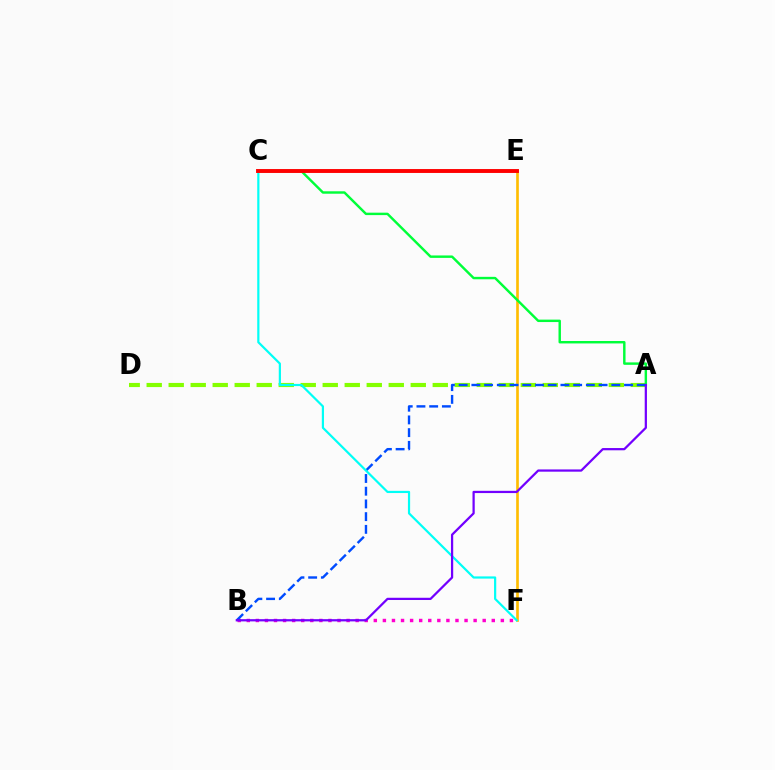{('B', 'F'): [{'color': '#ff00cf', 'line_style': 'dotted', 'thickness': 2.47}], ('E', 'F'): [{'color': '#ffbd00', 'line_style': 'solid', 'thickness': 1.92}], ('A', 'D'): [{'color': '#84ff00', 'line_style': 'dashed', 'thickness': 2.99}], ('A', 'C'): [{'color': '#00ff39', 'line_style': 'solid', 'thickness': 1.75}], ('A', 'B'): [{'color': '#004bff', 'line_style': 'dashed', 'thickness': 1.73}, {'color': '#7200ff', 'line_style': 'solid', 'thickness': 1.61}], ('C', 'F'): [{'color': '#00fff6', 'line_style': 'solid', 'thickness': 1.58}], ('C', 'E'): [{'color': '#ff0000', 'line_style': 'solid', 'thickness': 2.81}]}